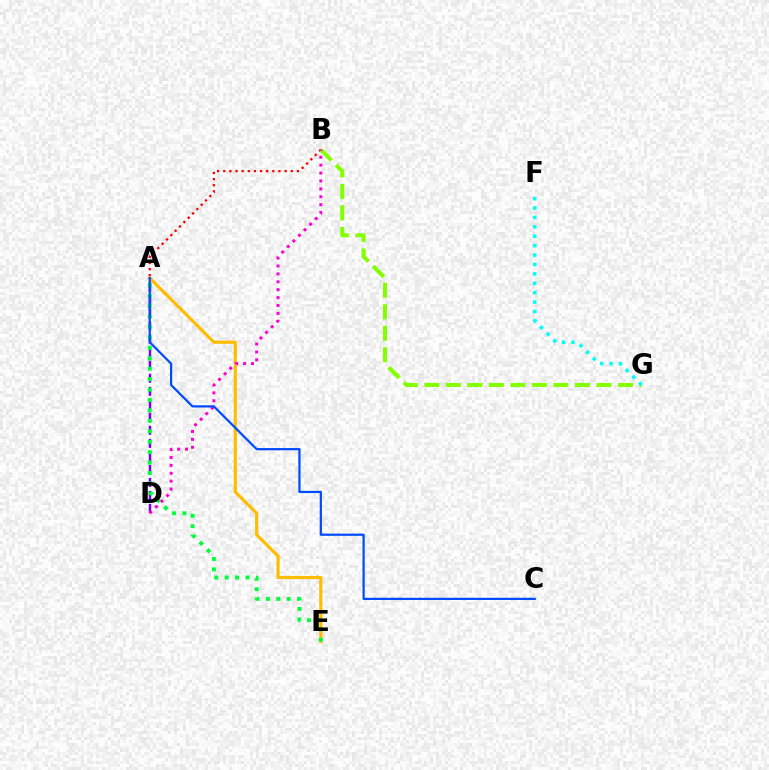{('A', 'B'): [{'color': '#ff0000', 'line_style': 'dotted', 'thickness': 1.67}], ('A', 'E'): [{'color': '#ffbd00', 'line_style': 'solid', 'thickness': 2.28}, {'color': '#00ff39', 'line_style': 'dotted', 'thickness': 2.83}], ('A', 'D'): [{'color': '#7200ff', 'line_style': 'dashed', 'thickness': 1.77}], ('B', 'G'): [{'color': '#84ff00', 'line_style': 'dashed', 'thickness': 2.92}], ('B', 'D'): [{'color': '#ff00cf', 'line_style': 'dotted', 'thickness': 2.15}], ('A', 'C'): [{'color': '#004bff', 'line_style': 'solid', 'thickness': 1.59}], ('F', 'G'): [{'color': '#00fff6', 'line_style': 'dotted', 'thickness': 2.56}]}